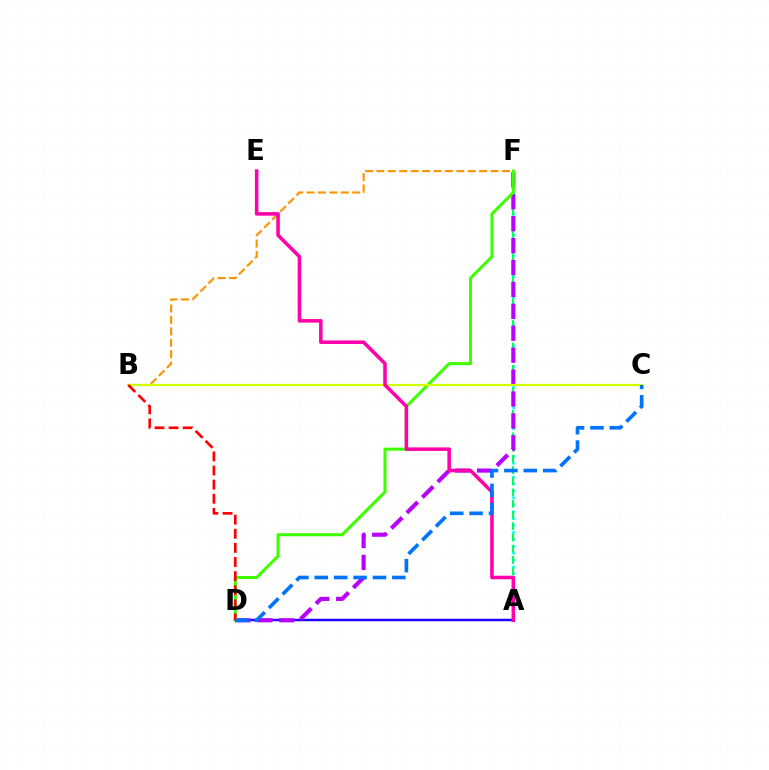{('A', 'D'): [{'color': '#2500ff', 'line_style': 'solid', 'thickness': 1.8}], ('A', 'F'): [{'color': '#00fff6', 'line_style': 'dotted', 'thickness': 1.88}, {'color': '#00ff5c', 'line_style': 'dashed', 'thickness': 1.53}], ('B', 'F'): [{'color': '#ff9400', 'line_style': 'dashed', 'thickness': 1.55}], ('D', 'F'): [{'color': '#b900ff', 'line_style': 'dashed', 'thickness': 2.98}, {'color': '#3dff00', 'line_style': 'solid', 'thickness': 2.2}], ('B', 'C'): [{'color': '#d1ff00', 'line_style': 'solid', 'thickness': 1.61}], ('A', 'E'): [{'color': '#ff00ac', 'line_style': 'solid', 'thickness': 2.56}], ('B', 'D'): [{'color': '#ff0000', 'line_style': 'dashed', 'thickness': 1.92}], ('C', 'D'): [{'color': '#0074ff', 'line_style': 'dashed', 'thickness': 2.63}]}